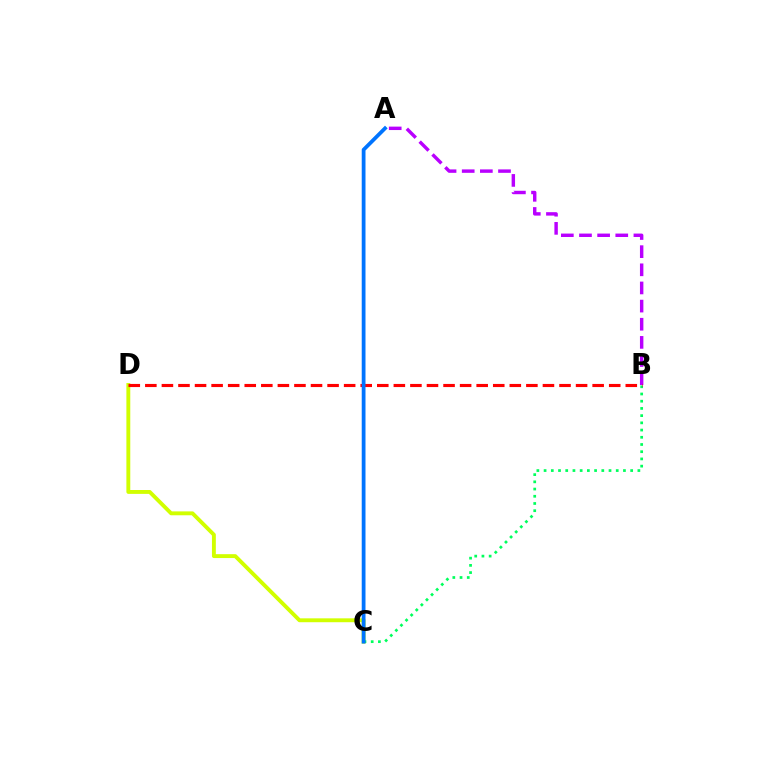{('C', 'D'): [{'color': '#d1ff00', 'line_style': 'solid', 'thickness': 2.8}], ('B', 'C'): [{'color': '#00ff5c', 'line_style': 'dotted', 'thickness': 1.96}], ('A', 'B'): [{'color': '#b900ff', 'line_style': 'dashed', 'thickness': 2.46}], ('B', 'D'): [{'color': '#ff0000', 'line_style': 'dashed', 'thickness': 2.25}], ('A', 'C'): [{'color': '#0074ff', 'line_style': 'solid', 'thickness': 2.71}]}